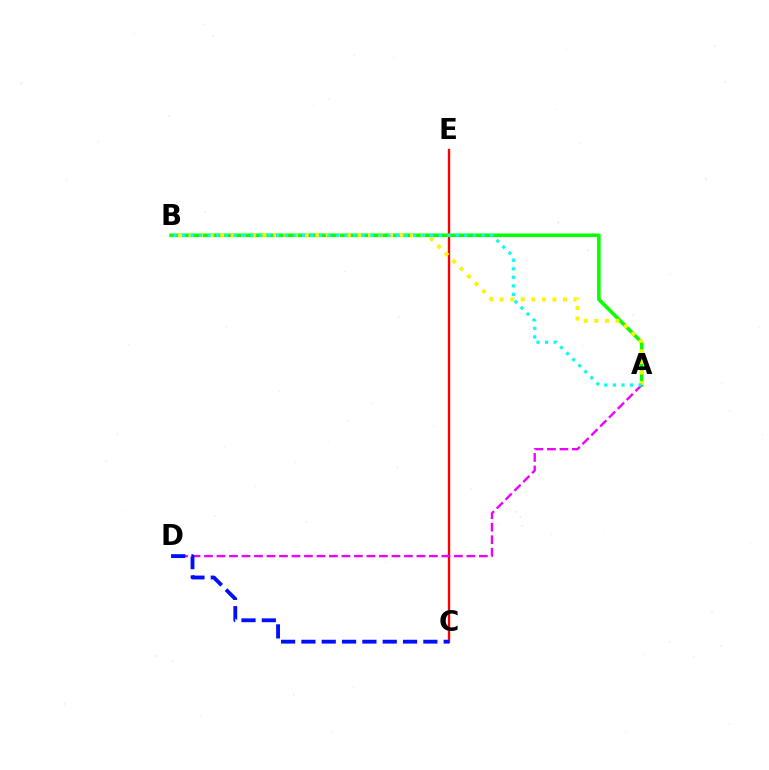{('C', 'E'): [{'color': '#ff0000', 'line_style': 'solid', 'thickness': 1.7}], ('A', 'B'): [{'color': '#08ff00', 'line_style': 'solid', 'thickness': 2.58}, {'color': '#fcf500', 'line_style': 'dotted', 'thickness': 2.87}, {'color': '#00fff6', 'line_style': 'dotted', 'thickness': 2.32}], ('A', 'D'): [{'color': '#ee00ff', 'line_style': 'dashed', 'thickness': 1.7}], ('C', 'D'): [{'color': '#0010ff', 'line_style': 'dashed', 'thickness': 2.76}]}